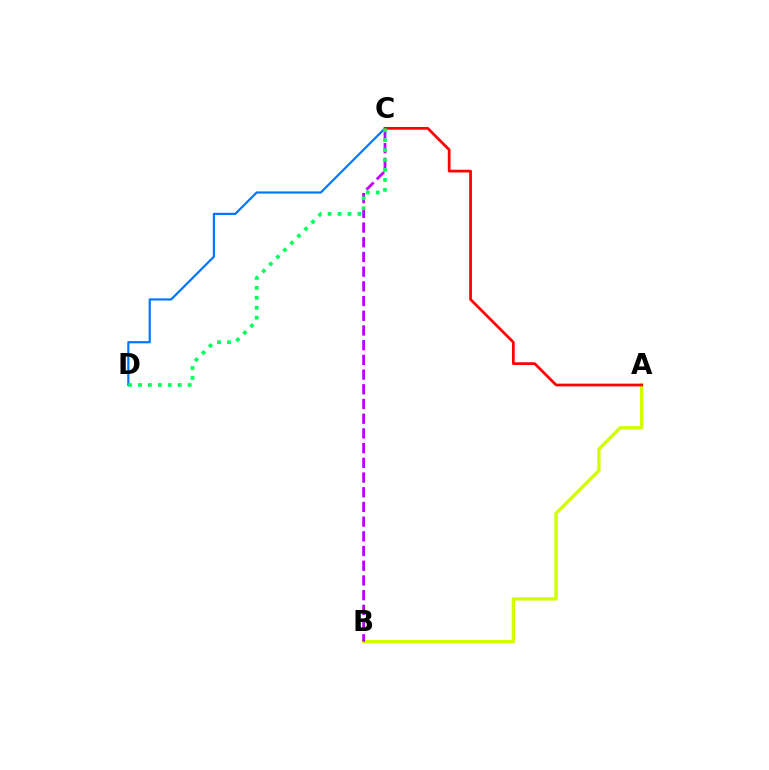{('A', 'B'): [{'color': '#d1ff00', 'line_style': 'solid', 'thickness': 2.4}], ('B', 'C'): [{'color': '#b900ff', 'line_style': 'dashed', 'thickness': 2.0}], ('C', 'D'): [{'color': '#0074ff', 'line_style': 'solid', 'thickness': 1.57}, {'color': '#00ff5c', 'line_style': 'dotted', 'thickness': 2.7}], ('A', 'C'): [{'color': '#ff0000', 'line_style': 'solid', 'thickness': 1.97}]}